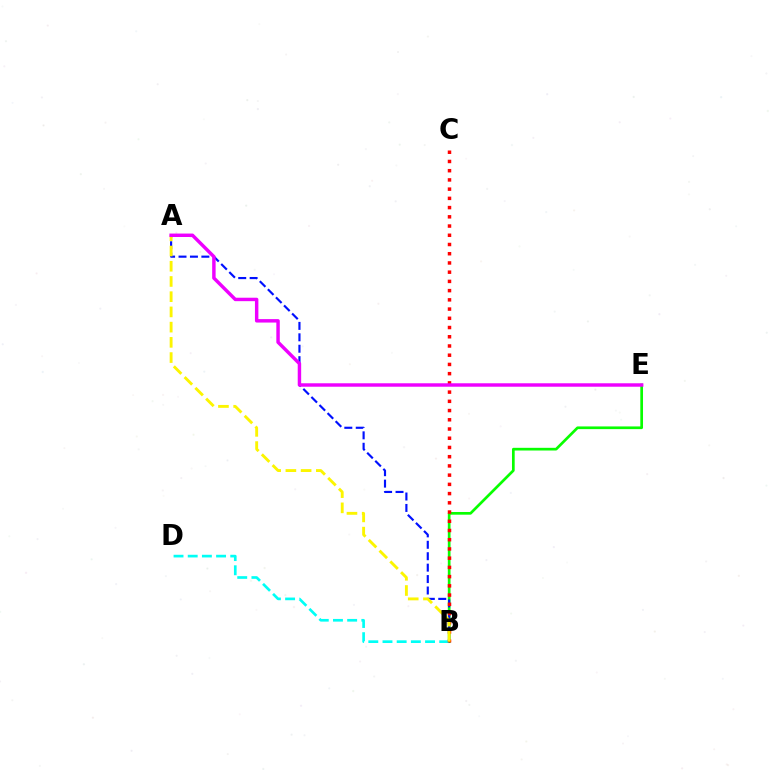{('B', 'E'): [{'color': '#08ff00', 'line_style': 'solid', 'thickness': 1.94}], ('B', 'D'): [{'color': '#00fff6', 'line_style': 'dashed', 'thickness': 1.93}], ('A', 'B'): [{'color': '#0010ff', 'line_style': 'dashed', 'thickness': 1.55}, {'color': '#fcf500', 'line_style': 'dashed', 'thickness': 2.07}], ('B', 'C'): [{'color': '#ff0000', 'line_style': 'dotted', 'thickness': 2.51}], ('A', 'E'): [{'color': '#ee00ff', 'line_style': 'solid', 'thickness': 2.48}]}